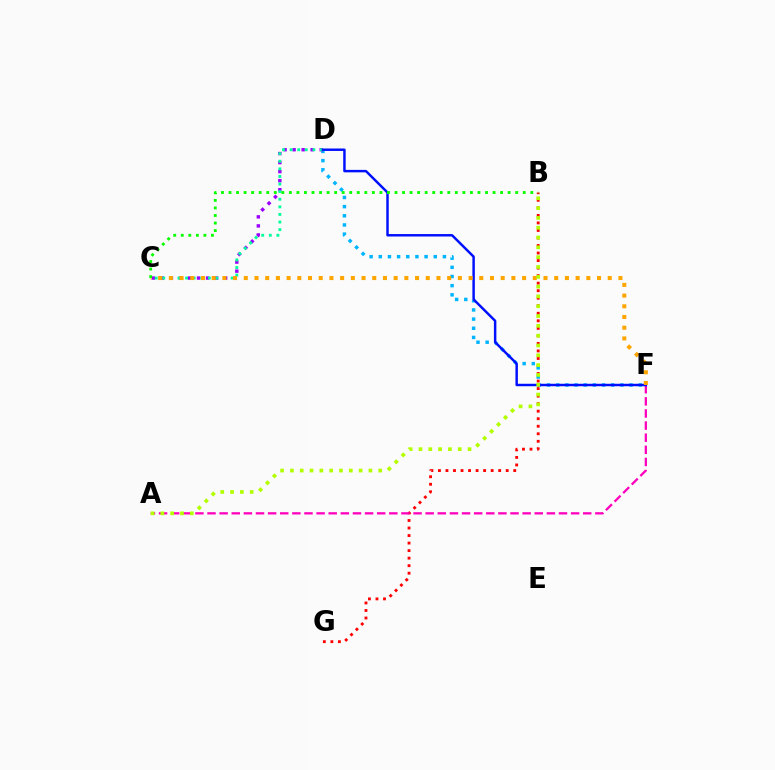{('B', 'G'): [{'color': '#ff0000', 'line_style': 'dotted', 'thickness': 2.05}], ('D', 'F'): [{'color': '#00b5ff', 'line_style': 'dotted', 'thickness': 2.49}, {'color': '#0010ff', 'line_style': 'solid', 'thickness': 1.77}], ('C', 'D'): [{'color': '#9b00ff', 'line_style': 'dotted', 'thickness': 2.45}, {'color': '#00ff9d', 'line_style': 'dotted', 'thickness': 2.06}], ('A', 'F'): [{'color': '#ff00bd', 'line_style': 'dashed', 'thickness': 1.65}], ('C', 'F'): [{'color': '#ffa500', 'line_style': 'dotted', 'thickness': 2.91}], ('A', 'B'): [{'color': '#b3ff00', 'line_style': 'dotted', 'thickness': 2.67}], ('B', 'C'): [{'color': '#08ff00', 'line_style': 'dotted', 'thickness': 2.05}]}